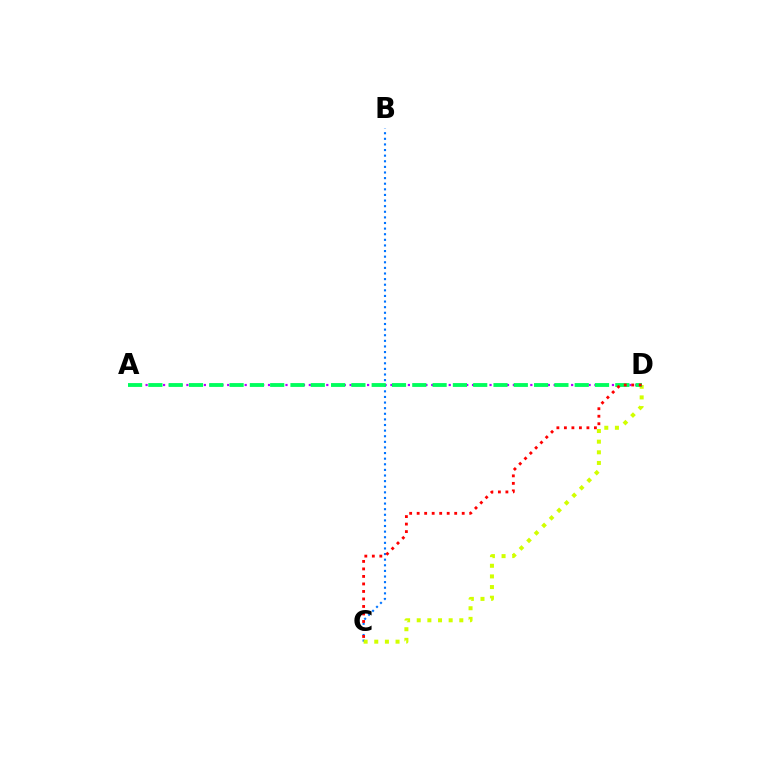{('A', 'D'): [{'color': '#b900ff', 'line_style': 'dotted', 'thickness': 1.58}, {'color': '#00ff5c', 'line_style': 'dashed', 'thickness': 2.76}], ('B', 'C'): [{'color': '#0074ff', 'line_style': 'dotted', 'thickness': 1.52}], ('C', 'D'): [{'color': '#d1ff00', 'line_style': 'dotted', 'thickness': 2.89}, {'color': '#ff0000', 'line_style': 'dotted', 'thickness': 2.04}]}